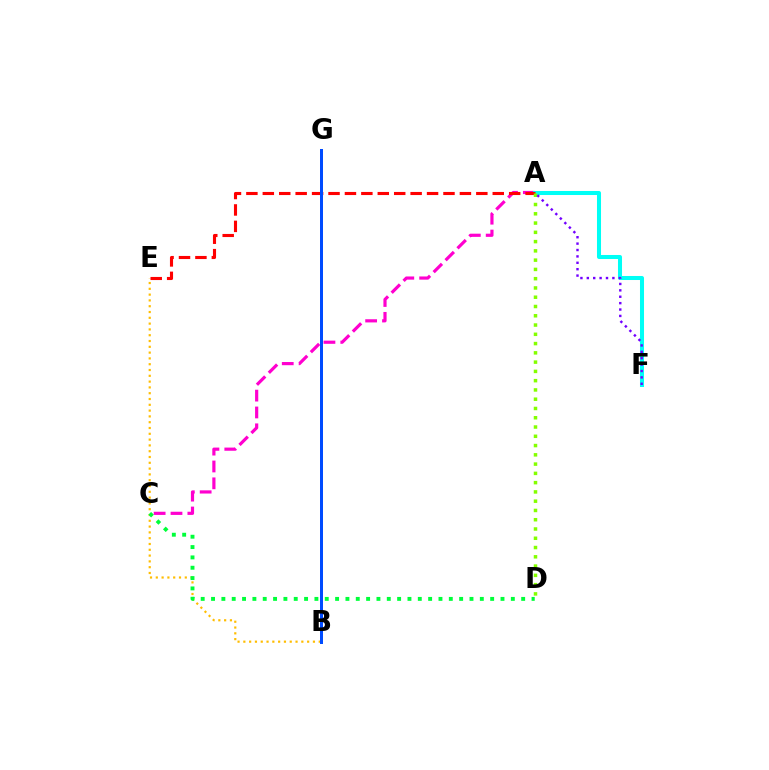{('A', 'C'): [{'color': '#ff00cf', 'line_style': 'dashed', 'thickness': 2.29}], ('B', 'E'): [{'color': '#ffbd00', 'line_style': 'dotted', 'thickness': 1.58}], ('A', 'F'): [{'color': '#00fff6', 'line_style': 'solid', 'thickness': 2.9}, {'color': '#7200ff', 'line_style': 'dotted', 'thickness': 1.74}], ('A', 'E'): [{'color': '#ff0000', 'line_style': 'dashed', 'thickness': 2.23}], ('B', 'G'): [{'color': '#004bff', 'line_style': 'solid', 'thickness': 2.16}], ('C', 'D'): [{'color': '#00ff39', 'line_style': 'dotted', 'thickness': 2.81}], ('A', 'D'): [{'color': '#84ff00', 'line_style': 'dotted', 'thickness': 2.52}]}